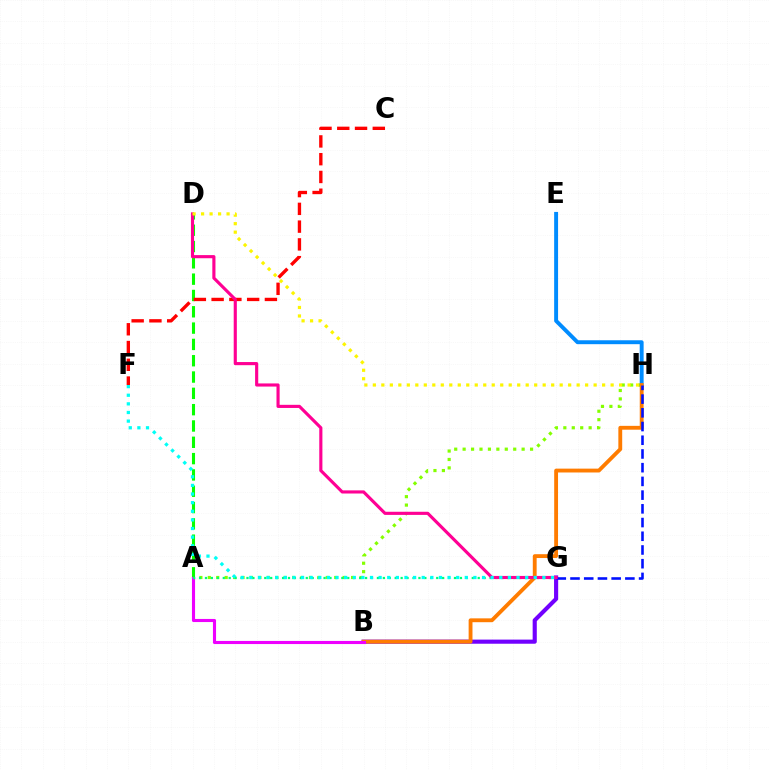{('A', 'H'): [{'color': '#84ff00', 'line_style': 'dotted', 'thickness': 2.29}], ('B', 'G'): [{'color': '#7200ff', 'line_style': 'solid', 'thickness': 2.97}], ('A', 'D'): [{'color': '#08ff00', 'line_style': 'dashed', 'thickness': 2.22}], ('C', 'F'): [{'color': '#ff0000', 'line_style': 'dashed', 'thickness': 2.41}], ('E', 'H'): [{'color': '#008cff', 'line_style': 'solid', 'thickness': 2.82}], ('B', 'H'): [{'color': '#ff7c00', 'line_style': 'solid', 'thickness': 2.77}], ('A', 'B'): [{'color': '#ee00ff', 'line_style': 'solid', 'thickness': 2.24}], ('A', 'G'): [{'color': '#00ff74', 'line_style': 'dotted', 'thickness': 1.61}], ('G', 'H'): [{'color': '#0010ff', 'line_style': 'dashed', 'thickness': 1.86}], ('D', 'G'): [{'color': '#ff0094', 'line_style': 'solid', 'thickness': 2.26}], ('D', 'H'): [{'color': '#fcf500', 'line_style': 'dotted', 'thickness': 2.31}], ('F', 'G'): [{'color': '#00fff6', 'line_style': 'dotted', 'thickness': 2.34}]}